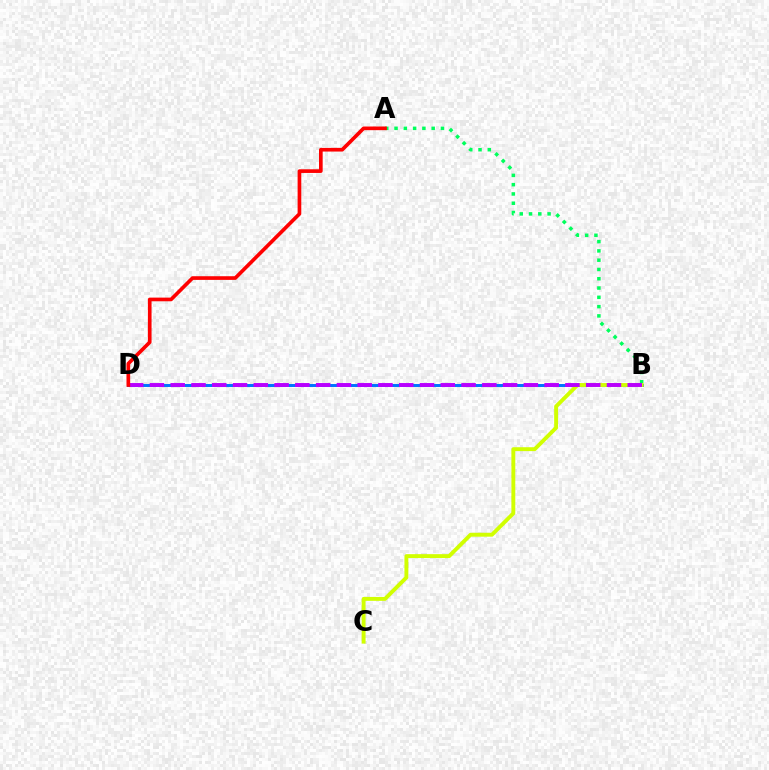{('A', 'B'): [{'color': '#00ff5c', 'line_style': 'dotted', 'thickness': 2.52}], ('B', 'D'): [{'color': '#0074ff', 'line_style': 'solid', 'thickness': 2.13}, {'color': '#b900ff', 'line_style': 'dashed', 'thickness': 2.82}], ('B', 'C'): [{'color': '#d1ff00', 'line_style': 'solid', 'thickness': 2.81}], ('A', 'D'): [{'color': '#ff0000', 'line_style': 'solid', 'thickness': 2.64}]}